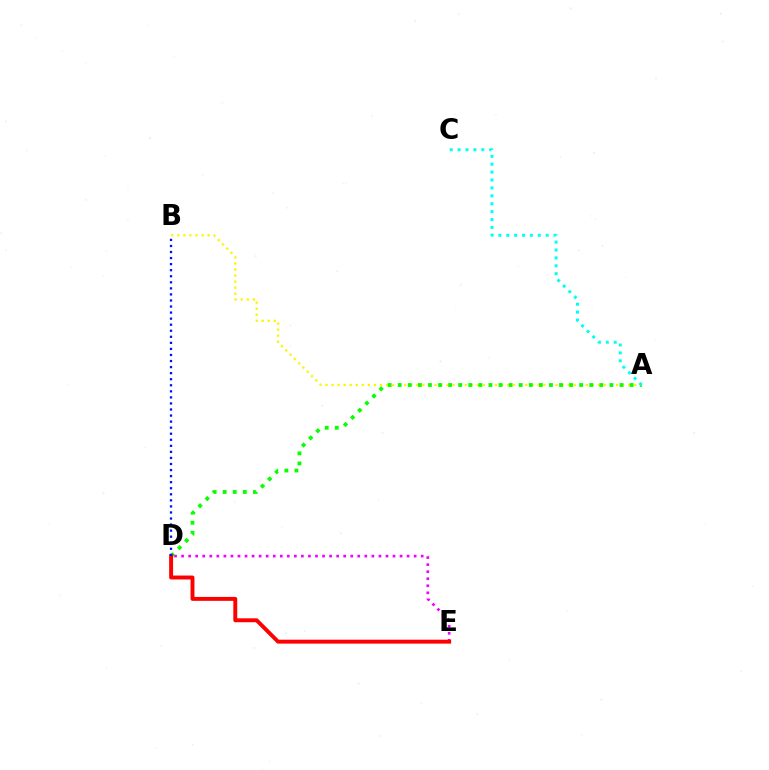{('D', 'E'): [{'color': '#ee00ff', 'line_style': 'dotted', 'thickness': 1.91}, {'color': '#ff0000', 'line_style': 'solid', 'thickness': 2.83}], ('A', 'B'): [{'color': '#fcf500', 'line_style': 'dotted', 'thickness': 1.64}], ('A', 'D'): [{'color': '#08ff00', 'line_style': 'dotted', 'thickness': 2.74}], ('A', 'C'): [{'color': '#00fff6', 'line_style': 'dotted', 'thickness': 2.14}], ('B', 'D'): [{'color': '#0010ff', 'line_style': 'dotted', 'thickness': 1.65}]}